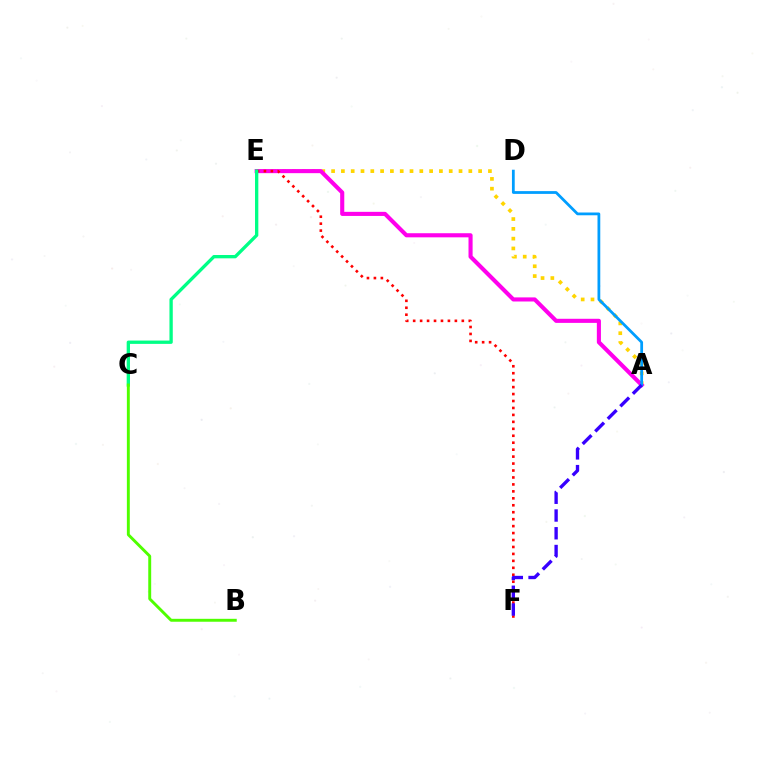{('A', 'E'): [{'color': '#ffd500', 'line_style': 'dotted', 'thickness': 2.66}, {'color': '#ff00ed', 'line_style': 'solid', 'thickness': 2.95}], ('E', 'F'): [{'color': '#ff0000', 'line_style': 'dotted', 'thickness': 1.89}], ('A', 'D'): [{'color': '#009eff', 'line_style': 'solid', 'thickness': 2.0}], ('C', 'E'): [{'color': '#00ff86', 'line_style': 'solid', 'thickness': 2.39}], ('A', 'F'): [{'color': '#3700ff', 'line_style': 'dashed', 'thickness': 2.41}], ('B', 'C'): [{'color': '#4fff00', 'line_style': 'solid', 'thickness': 2.1}]}